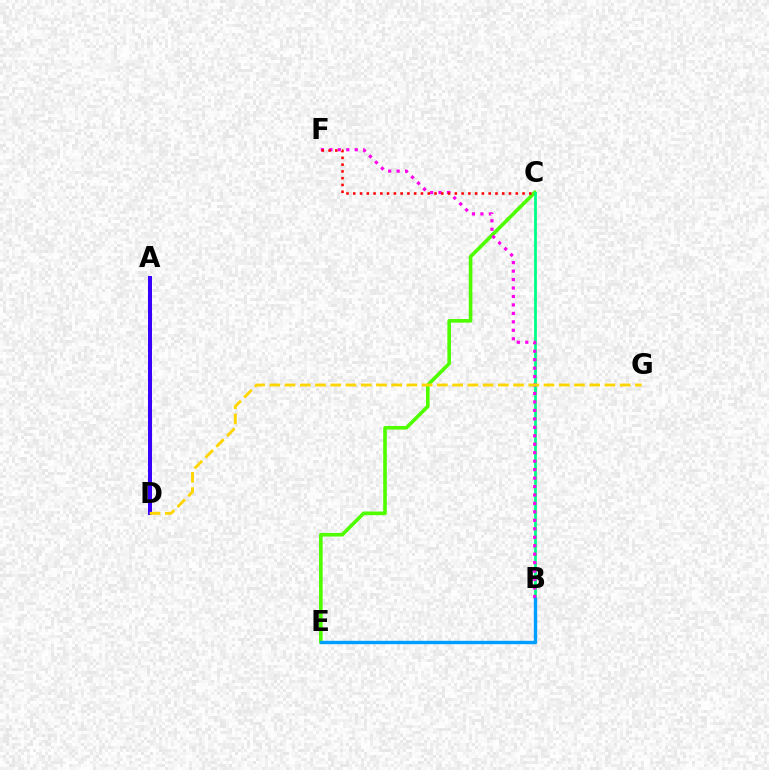{('A', 'D'): [{'color': '#3700ff', 'line_style': 'solid', 'thickness': 2.88}], ('C', 'E'): [{'color': '#4fff00', 'line_style': 'solid', 'thickness': 2.6}], ('B', 'C'): [{'color': '#00ff86', 'line_style': 'solid', 'thickness': 2.0}], ('B', 'F'): [{'color': '#ff00ed', 'line_style': 'dotted', 'thickness': 2.3}], ('C', 'F'): [{'color': '#ff0000', 'line_style': 'dotted', 'thickness': 1.84}], ('B', 'E'): [{'color': '#009eff', 'line_style': 'solid', 'thickness': 2.44}], ('D', 'G'): [{'color': '#ffd500', 'line_style': 'dashed', 'thickness': 2.07}]}